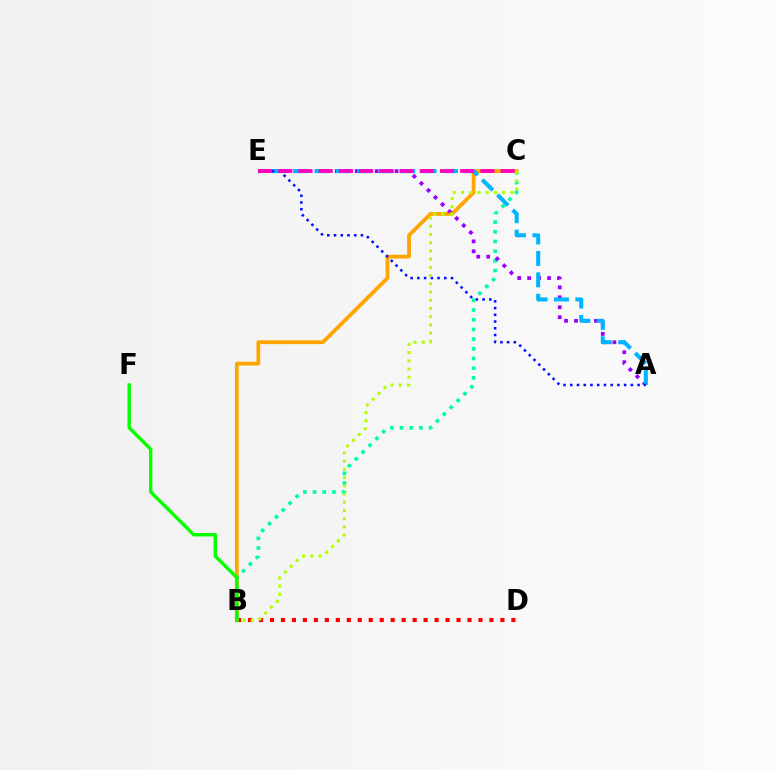{('B', 'D'): [{'color': '#ff0000', 'line_style': 'dotted', 'thickness': 2.98}], ('B', 'C'): [{'color': '#ffa500', 'line_style': 'solid', 'thickness': 2.73}, {'color': '#00ff9d', 'line_style': 'dotted', 'thickness': 2.63}, {'color': '#b3ff00', 'line_style': 'dotted', 'thickness': 2.23}], ('A', 'E'): [{'color': '#9b00ff', 'line_style': 'dotted', 'thickness': 2.71}, {'color': '#00b5ff', 'line_style': 'dashed', 'thickness': 2.91}, {'color': '#0010ff', 'line_style': 'dotted', 'thickness': 1.83}], ('C', 'E'): [{'color': '#ff00bd', 'line_style': 'dashed', 'thickness': 2.75}], ('B', 'F'): [{'color': '#08ff00', 'line_style': 'solid', 'thickness': 2.46}]}